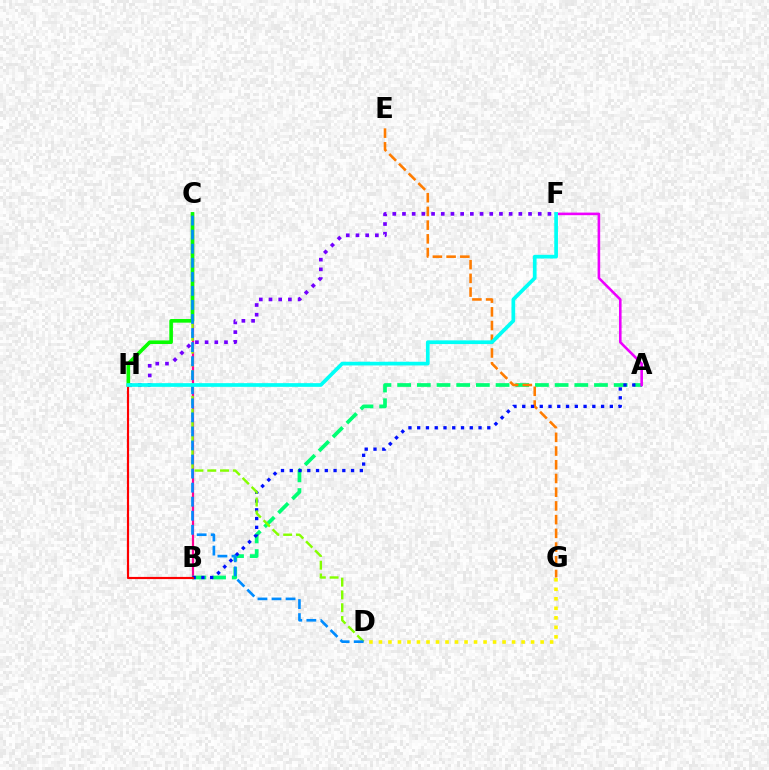{('B', 'C'): [{'color': '#ff0094', 'line_style': 'solid', 'thickness': 1.6}], ('A', 'B'): [{'color': '#00ff74', 'line_style': 'dashed', 'thickness': 2.67}, {'color': '#0010ff', 'line_style': 'dotted', 'thickness': 2.38}], ('F', 'H'): [{'color': '#7200ff', 'line_style': 'dotted', 'thickness': 2.63}, {'color': '#00fff6', 'line_style': 'solid', 'thickness': 2.66}], ('E', 'G'): [{'color': '#ff7c00', 'line_style': 'dashed', 'thickness': 1.86}], ('C', 'D'): [{'color': '#84ff00', 'line_style': 'dashed', 'thickness': 1.74}, {'color': '#008cff', 'line_style': 'dashed', 'thickness': 1.91}], ('C', 'H'): [{'color': '#08ff00', 'line_style': 'solid', 'thickness': 2.61}], ('B', 'H'): [{'color': '#ff0000', 'line_style': 'solid', 'thickness': 1.56}], ('A', 'F'): [{'color': '#ee00ff', 'line_style': 'solid', 'thickness': 1.87}], ('D', 'G'): [{'color': '#fcf500', 'line_style': 'dotted', 'thickness': 2.58}]}